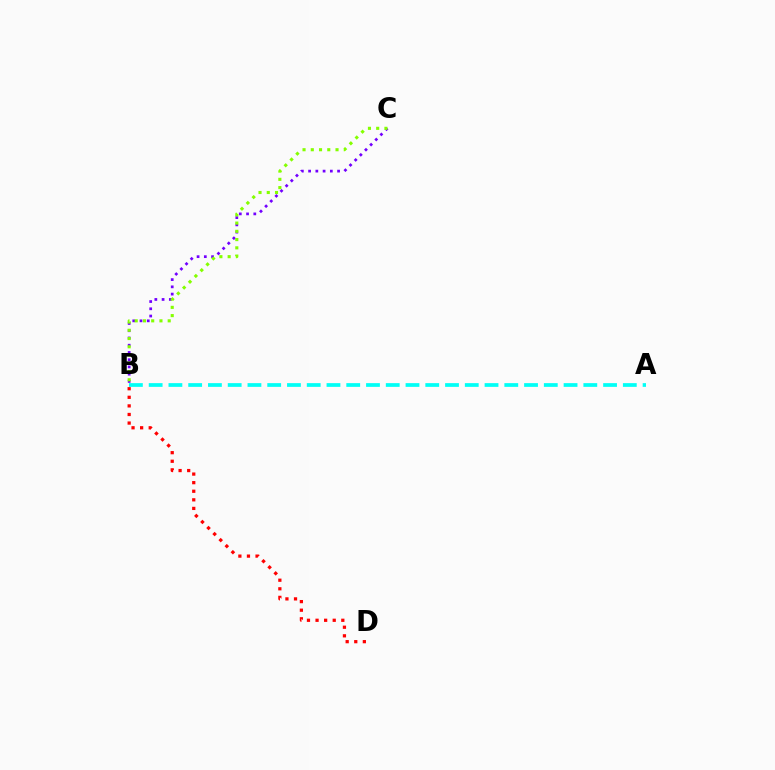{('B', 'C'): [{'color': '#7200ff', 'line_style': 'dotted', 'thickness': 1.97}, {'color': '#84ff00', 'line_style': 'dotted', 'thickness': 2.24}], ('B', 'D'): [{'color': '#ff0000', 'line_style': 'dotted', 'thickness': 2.33}], ('A', 'B'): [{'color': '#00fff6', 'line_style': 'dashed', 'thickness': 2.68}]}